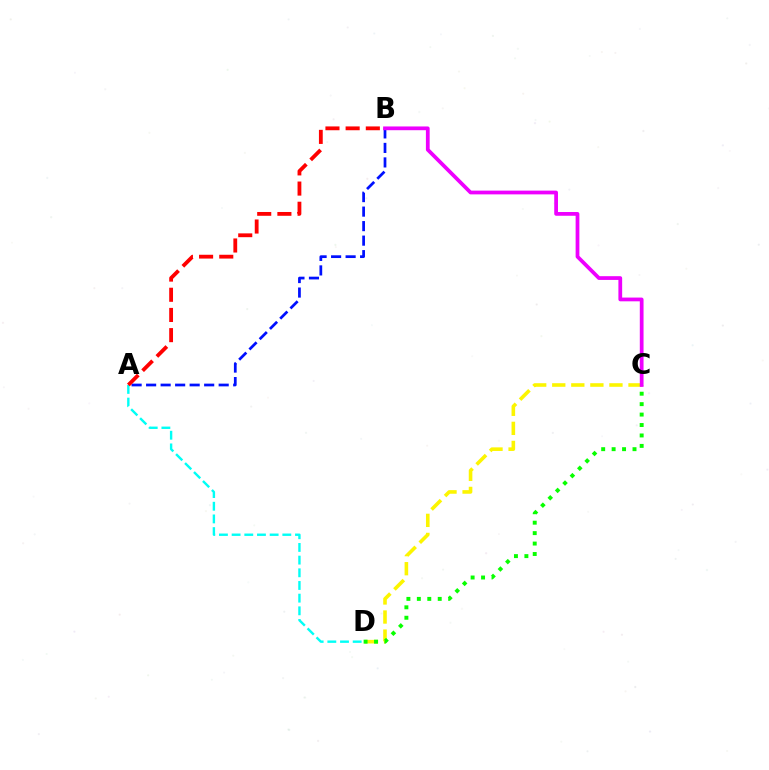{('C', 'D'): [{'color': '#fcf500', 'line_style': 'dashed', 'thickness': 2.59}, {'color': '#08ff00', 'line_style': 'dotted', 'thickness': 2.84}], ('A', 'B'): [{'color': '#0010ff', 'line_style': 'dashed', 'thickness': 1.97}, {'color': '#ff0000', 'line_style': 'dashed', 'thickness': 2.74}], ('A', 'D'): [{'color': '#00fff6', 'line_style': 'dashed', 'thickness': 1.72}], ('B', 'C'): [{'color': '#ee00ff', 'line_style': 'solid', 'thickness': 2.7}]}